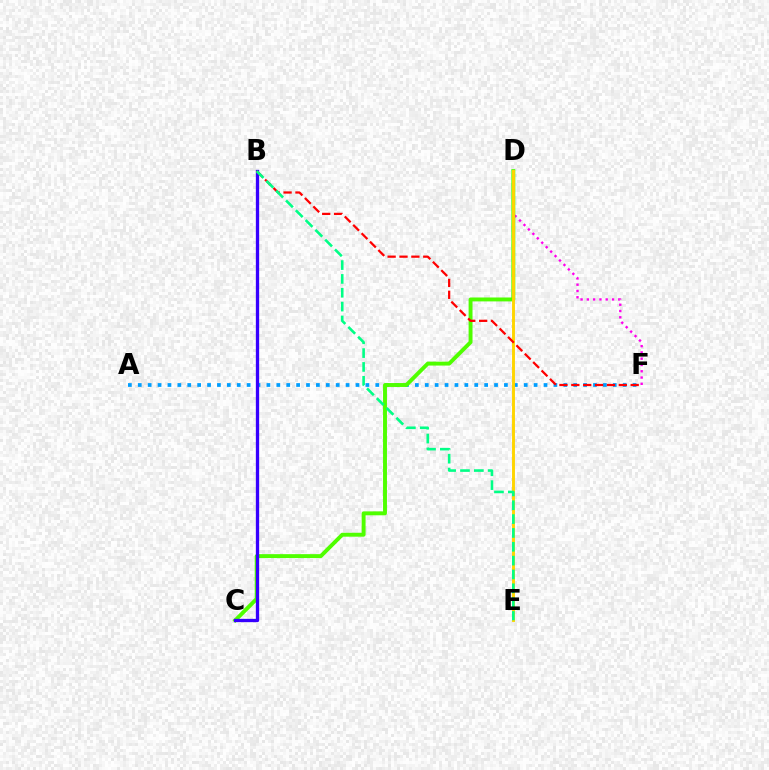{('A', 'F'): [{'color': '#009eff', 'line_style': 'dotted', 'thickness': 2.69}], ('D', 'F'): [{'color': '#ff00ed', 'line_style': 'dotted', 'thickness': 1.71}], ('C', 'D'): [{'color': '#4fff00', 'line_style': 'solid', 'thickness': 2.82}], ('B', 'C'): [{'color': '#3700ff', 'line_style': 'solid', 'thickness': 2.38}], ('D', 'E'): [{'color': '#ffd500', 'line_style': 'solid', 'thickness': 2.1}], ('B', 'F'): [{'color': '#ff0000', 'line_style': 'dashed', 'thickness': 1.61}], ('B', 'E'): [{'color': '#00ff86', 'line_style': 'dashed', 'thickness': 1.88}]}